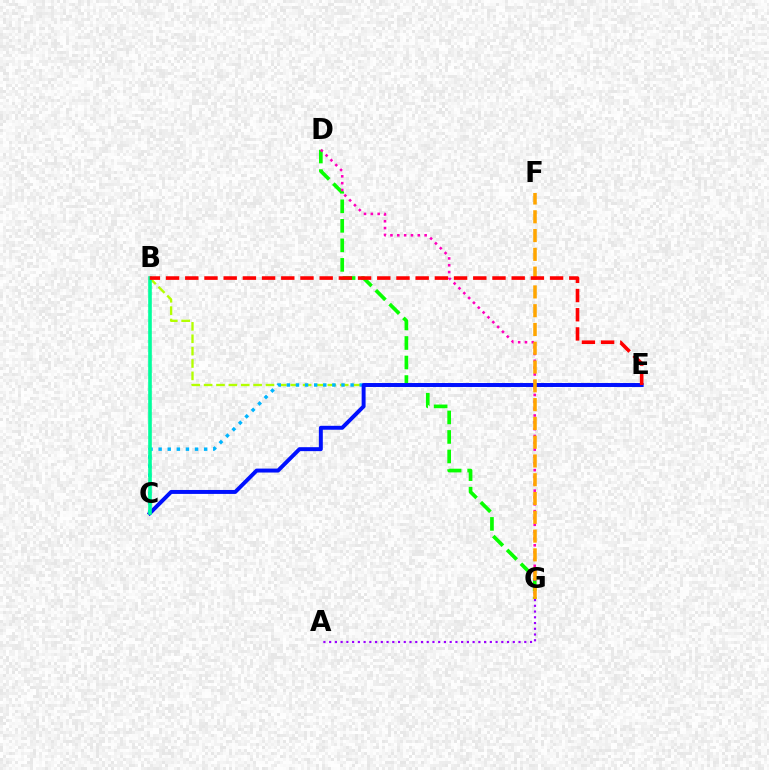{('B', 'E'): [{'color': '#b3ff00', 'line_style': 'dashed', 'thickness': 1.68}, {'color': '#ff0000', 'line_style': 'dashed', 'thickness': 2.61}], ('A', 'G'): [{'color': '#9b00ff', 'line_style': 'dotted', 'thickness': 1.56}], ('D', 'G'): [{'color': '#08ff00', 'line_style': 'dashed', 'thickness': 2.65}, {'color': '#ff00bd', 'line_style': 'dotted', 'thickness': 1.86}], ('C', 'E'): [{'color': '#00b5ff', 'line_style': 'dotted', 'thickness': 2.47}, {'color': '#0010ff', 'line_style': 'solid', 'thickness': 2.84}], ('F', 'G'): [{'color': '#ffa500', 'line_style': 'dashed', 'thickness': 2.55}], ('B', 'C'): [{'color': '#00ff9d', 'line_style': 'solid', 'thickness': 2.6}]}